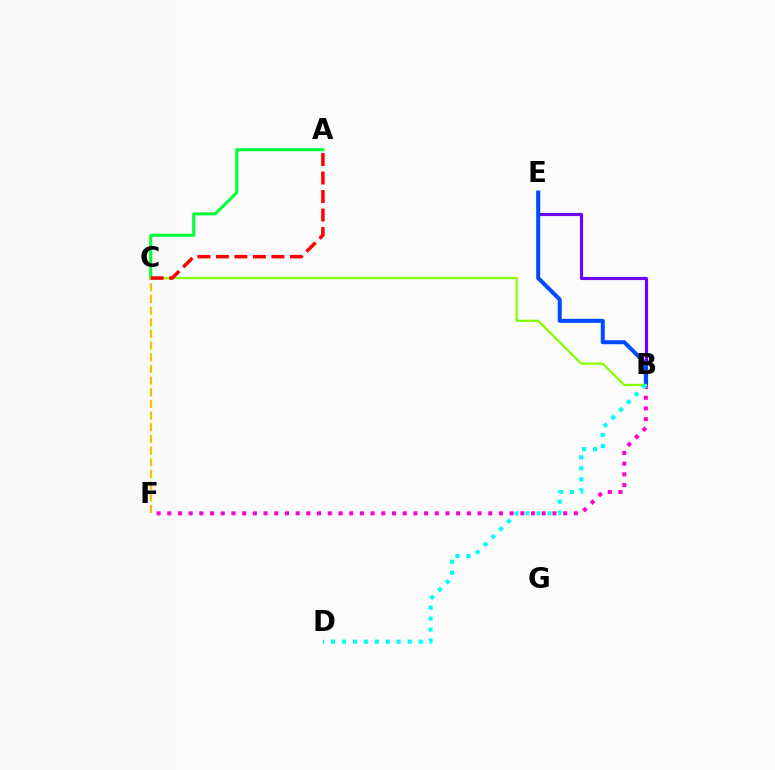{('B', 'E'): [{'color': '#7200ff', 'line_style': 'solid', 'thickness': 2.25}, {'color': '#004bff', 'line_style': 'solid', 'thickness': 2.89}], ('C', 'F'): [{'color': '#ffbd00', 'line_style': 'dashed', 'thickness': 1.58}], ('A', 'C'): [{'color': '#00ff39', 'line_style': 'solid', 'thickness': 2.19}, {'color': '#ff0000', 'line_style': 'dashed', 'thickness': 2.51}], ('B', 'F'): [{'color': '#ff00cf', 'line_style': 'dotted', 'thickness': 2.91}], ('B', 'C'): [{'color': '#84ff00', 'line_style': 'solid', 'thickness': 1.63}], ('B', 'D'): [{'color': '#00fff6', 'line_style': 'dotted', 'thickness': 2.98}]}